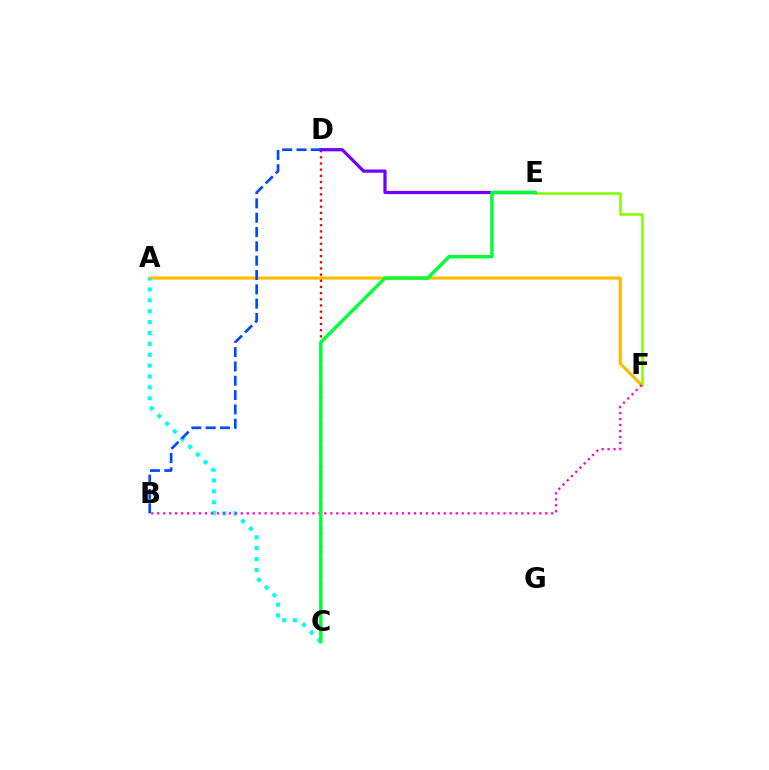{('A', 'F'): [{'color': '#ffbd00', 'line_style': 'solid', 'thickness': 2.27}], ('C', 'D'): [{'color': '#ff0000', 'line_style': 'dotted', 'thickness': 1.68}], ('E', 'F'): [{'color': '#84ff00', 'line_style': 'solid', 'thickness': 1.83}], ('D', 'E'): [{'color': '#7200ff', 'line_style': 'solid', 'thickness': 2.33}], ('A', 'C'): [{'color': '#00fff6', 'line_style': 'dotted', 'thickness': 2.96}], ('B', 'D'): [{'color': '#004bff', 'line_style': 'dashed', 'thickness': 1.95}], ('B', 'F'): [{'color': '#ff00cf', 'line_style': 'dotted', 'thickness': 1.62}], ('C', 'E'): [{'color': '#00ff39', 'line_style': 'solid', 'thickness': 2.45}]}